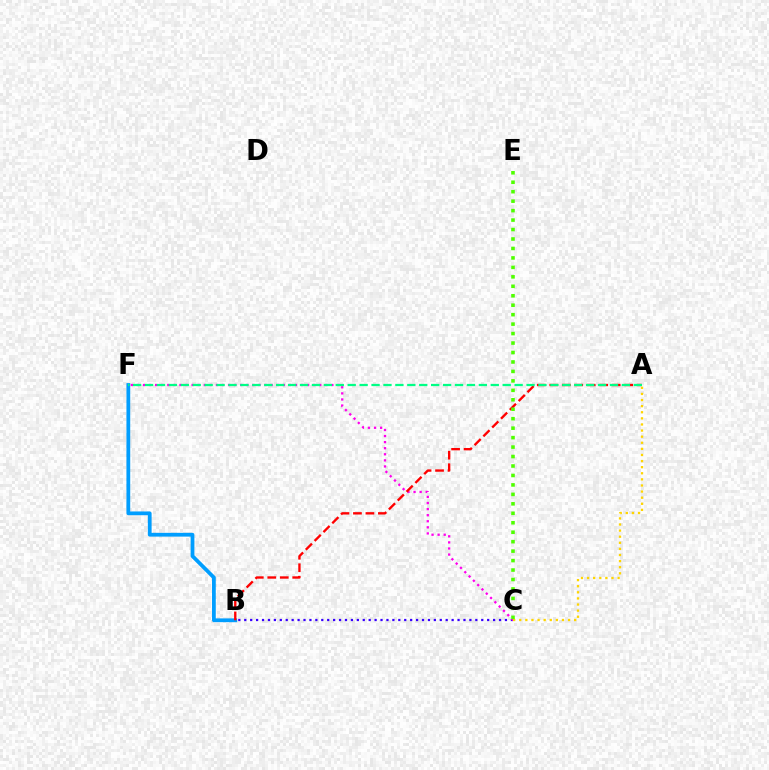{('B', 'F'): [{'color': '#009eff', 'line_style': 'solid', 'thickness': 2.71}], ('B', 'C'): [{'color': '#3700ff', 'line_style': 'dotted', 'thickness': 1.61}], ('C', 'F'): [{'color': '#ff00ed', 'line_style': 'dotted', 'thickness': 1.65}], ('A', 'B'): [{'color': '#ff0000', 'line_style': 'dashed', 'thickness': 1.7}], ('A', 'F'): [{'color': '#00ff86', 'line_style': 'dashed', 'thickness': 1.62}], ('A', 'C'): [{'color': '#ffd500', 'line_style': 'dotted', 'thickness': 1.66}], ('C', 'E'): [{'color': '#4fff00', 'line_style': 'dotted', 'thickness': 2.57}]}